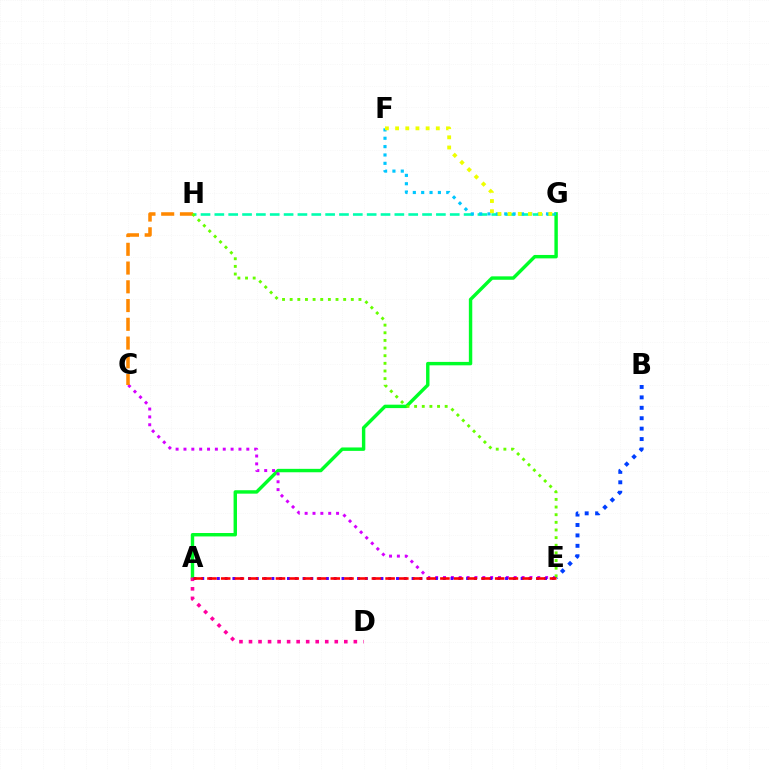{('G', 'H'): [{'color': '#00ffaf', 'line_style': 'dashed', 'thickness': 1.88}], ('A', 'G'): [{'color': '#00ff27', 'line_style': 'solid', 'thickness': 2.46}], ('F', 'G'): [{'color': '#00c7ff', 'line_style': 'dotted', 'thickness': 2.27}, {'color': '#eeff00', 'line_style': 'dotted', 'thickness': 2.77}], ('B', 'E'): [{'color': '#003fff', 'line_style': 'dotted', 'thickness': 2.83}], ('A', 'D'): [{'color': '#ff00a0', 'line_style': 'dotted', 'thickness': 2.59}], ('C', 'E'): [{'color': '#d600ff', 'line_style': 'dotted', 'thickness': 2.13}], ('A', 'E'): [{'color': '#4f00ff', 'line_style': 'dotted', 'thickness': 2.12}, {'color': '#ff0000', 'line_style': 'dashed', 'thickness': 1.86}], ('C', 'H'): [{'color': '#ff8800', 'line_style': 'dashed', 'thickness': 2.55}], ('E', 'H'): [{'color': '#66ff00', 'line_style': 'dotted', 'thickness': 2.08}]}